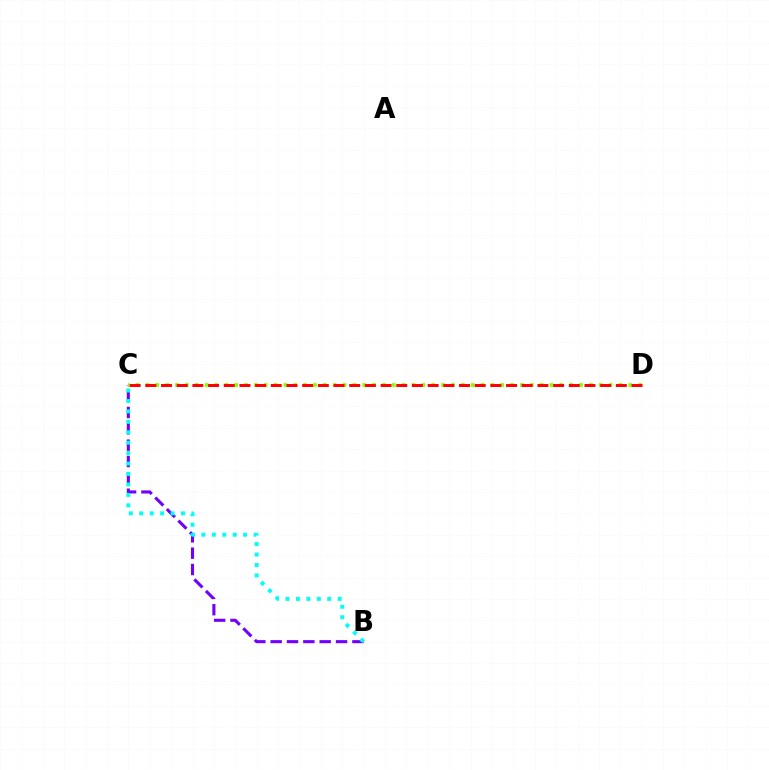{('B', 'C'): [{'color': '#7200ff', 'line_style': 'dashed', 'thickness': 2.22}, {'color': '#00fff6', 'line_style': 'dotted', 'thickness': 2.84}], ('C', 'D'): [{'color': '#84ff00', 'line_style': 'dotted', 'thickness': 2.68}, {'color': '#ff0000', 'line_style': 'dashed', 'thickness': 2.13}]}